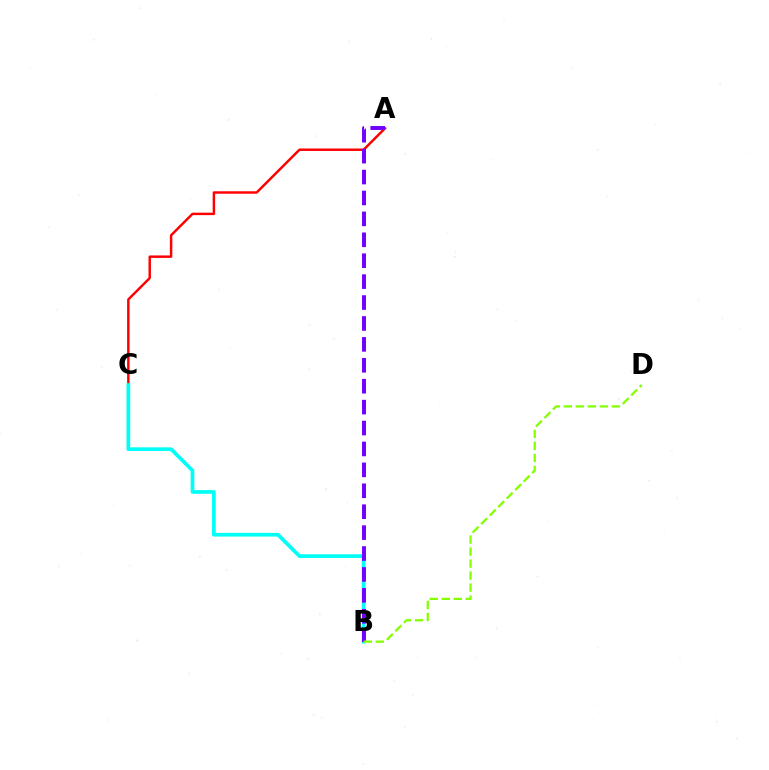{('A', 'C'): [{'color': '#ff0000', 'line_style': 'solid', 'thickness': 1.77}], ('B', 'C'): [{'color': '#00fff6', 'line_style': 'solid', 'thickness': 2.66}], ('A', 'B'): [{'color': '#7200ff', 'line_style': 'dashed', 'thickness': 2.84}], ('B', 'D'): [{'color': '#84ff00', 'line_style': 'dashed', 'thickness': 1.63}]}